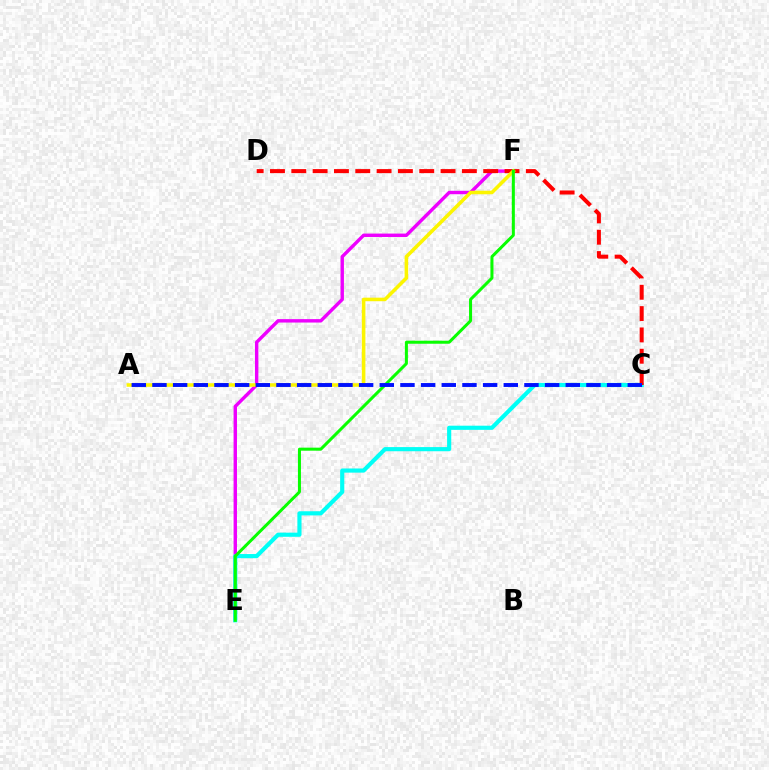{('E', 'F'): [{'color': '#ee00ff', 'line_style': 'solid', 'thickness': 2.46}, {'color': '#08ff00', 'line_style': 'solid', 'thickness': 2.18}], ('C', 'E'): [{'color': '#00fff6', 'line_style': 'solid', 'thickness': 2.99}], ('C', 'D'): [{'color': '#ff0000', 'line_style': 'dashed', 'thickness': 2.9}], ('A', 'F'): [{'color': '#fcf500', 'line_style': 'solid', 'thickness': 2.56}], ('A', 'C'): [{'color': '#0010ff', 'line_style': 'dashed', 'thickness': 2.81}]}